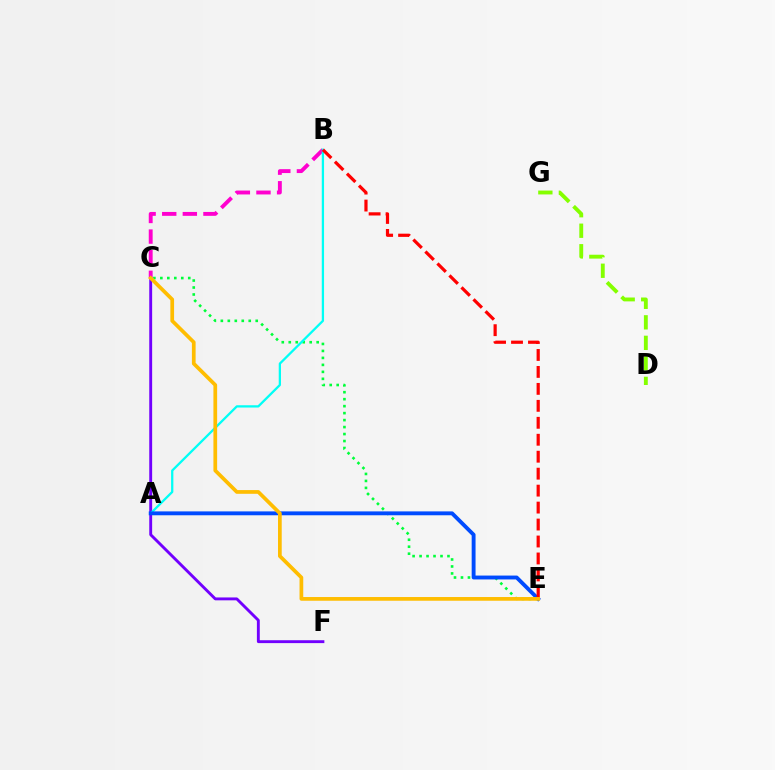{('B', 'C'): [{'color': '#ff00cf', 'line_style': 'dashed', 'thickness': 2.8}], ('C', 'E'): [{'color': '#00ff39', 'line_style': 'dotted', 'thickness': 1.9}, {'color': '#ffbd00', 'line_style': 'solid', 'thickness': 2.67}], ('C', 'F'): [{'color': '#7200ff', 'line_style': 'solid', 'thickness': 2.08}], ('D', 'G'): [{'color': '#84ff00', 'line_style': 'dashed', 'thickness': 2.79}], ('A', 'B'): [{'color': '#00fff6', 'line_style': 'solid', 'thickness': 1.64}], ('A', 'E'): [{'color': '#004bff', 'line_style': 'solid', 'thickness': 2.79}], ('B', 'E'): [{'color': '#ff0000', 'line_style': 'dashed', 'thickness': 2.3}]}